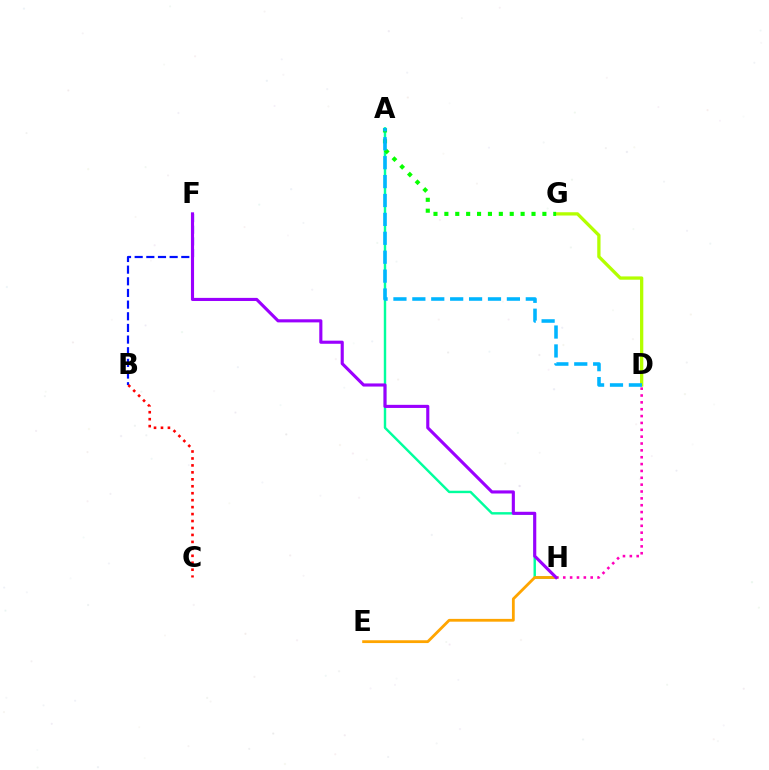{('D', 'G'): [{'color': '#b3ff00', 'line_style': 'solid', 'thickness': 2.36}], ('A', 'H'): [{'color': '#00ff9d', 'line_style': 'solid', 'thickness': 1.74}], ('D', 'H'): [{'color': '#ff00bd', 'line_style': 'dotted', 'thickness': 1.86}], ('B', 'F'): [{'color': '#0010ff', 'line_style': 'dashed', 'thickness': 1.58}], ('A', 'G'): [{'color': '#08ff00', 'line_style': 'dotted', 'thickness': 2.96}], ('E', 'H'): [{'color': '#ffa500', 'line_style': 'solid', 'thickness': 2.02}], ('B', 'C'): [{'color': '#ff0000', 'line_style': 'dotted', 'thickness': 1.89}], ('A', 'D'): [{'color': '#00b5ff', 'line_style': 'dashed', 'thickness': 2.57}], ('F', 'H'): [{'color': '#9b00ff', 'line_style': 'solid', 'thickness': 2.24}]}